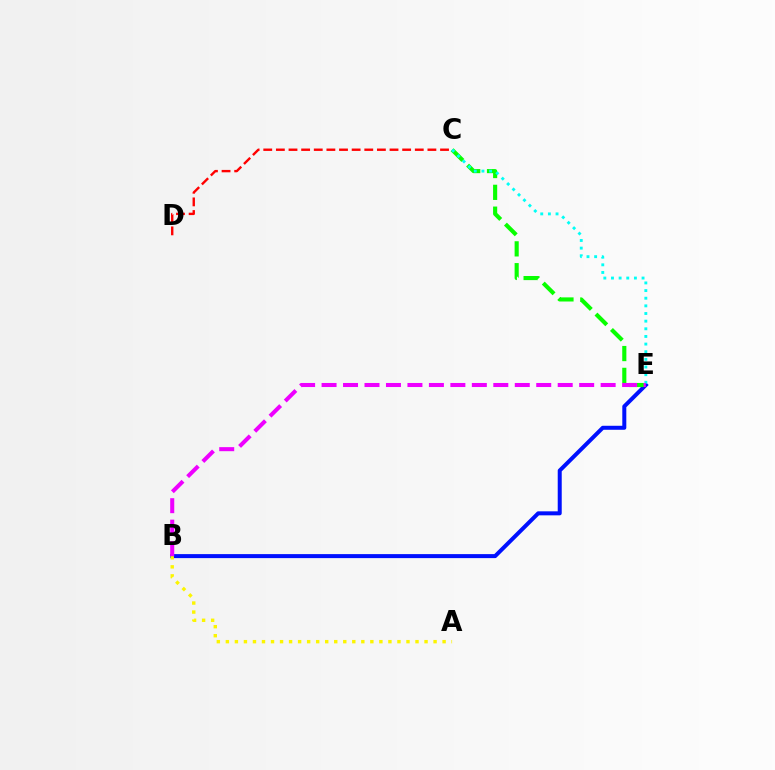{('B', 'E'): [{'color': '#0010ff', 'line_style': 'solid', 'thickness': 2.88}, {'color': '#ee00ff', 'line_style': 'dashed', 'thickness': 2.92}], ('C', 'E'): [{'color': '#08ff00', 'line_style': 'dashed', 'thickness': 2.97}, {'color': '#00fff6', 'line_style': 'dotted', 'thickness': 2.08}], ('C', 'D'): [{'color': '#ff0000', 'line_style': 'dashed', 'thickness': 1.72}], ('A', 'B'): [{'color': '#fcf500', 'line_style': 'dotted', 'thickness': 2.45}]}